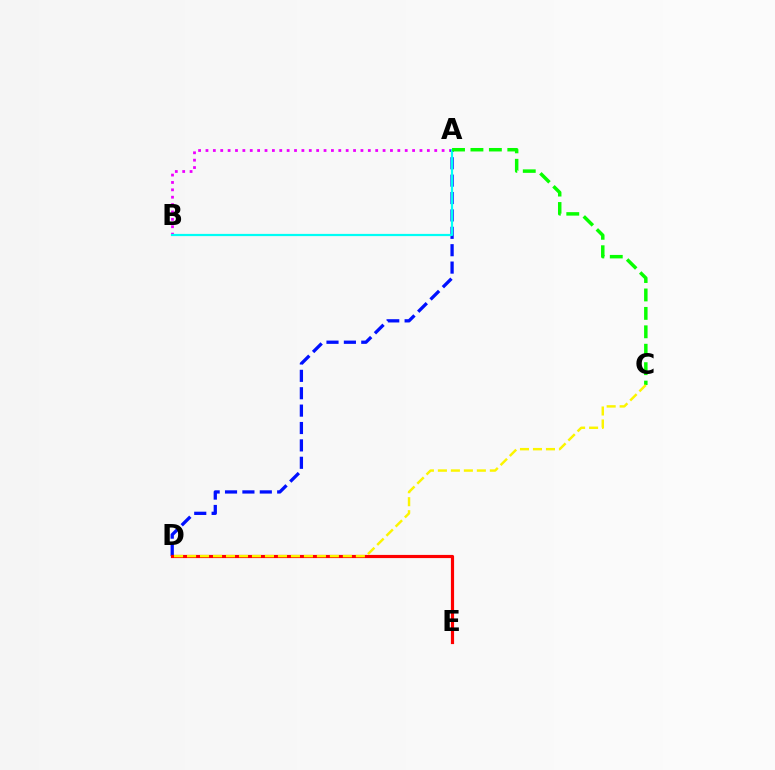{('A', 'B'): [{'color': '#ee00ff', 'line_style': 'dotted', 'thickness': 2.0}, {'color': '#00fff6', 'line_style': 'solid', 'thickness': 1.59}], ('A', 'D'): [{'color': '#0010ff', 'line_style': 'dashed', 'thickness': 2.36}], ('D', 'E'): [{'color': '#ff0000', 'line_style': 'solid', 'thickness': 2.29}], ('A', 'C'): [{'color': '#08ff00', 'line_style': 'dashed', 'thickness': 2.5}], ('C', 'D'): [{'color': '#fcf500', 'line_style': 'dashed', 'thickness': 1.76}]}